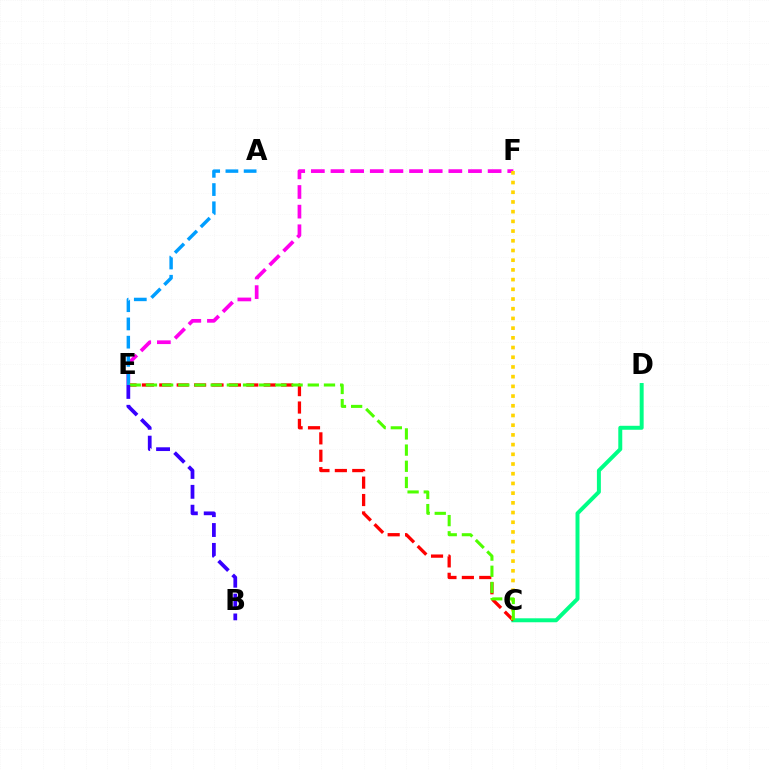{('E', 'F'): [{'color': '#ff00ed', 'line_style': 'dashed', 'thickness': 2.67}], ('C', 'D'): [{'color': '#00ff86', 'line_style': 'solid', 'thickness': 2.86}], ('C', 'E'): [{'color': '#ff0000', 'line_style': 'dashed', 'thickness': 2.36}, {'color': '#4fff00', 'line_style': 'dashed', 'thickness': 2.2}], ('A', 'E'): [{'color': '#009eff', 'line_style': 'dashed', 'thickness': 2.48}], ('C', 'F'): [{'color': '#ffd500', 'line_style': 'dotted', 'thickness': 2.64}], ('B', 'E'): [{'color': '#3700ff', 'line_style': 'dashed', 'thickness': 2.7}]}